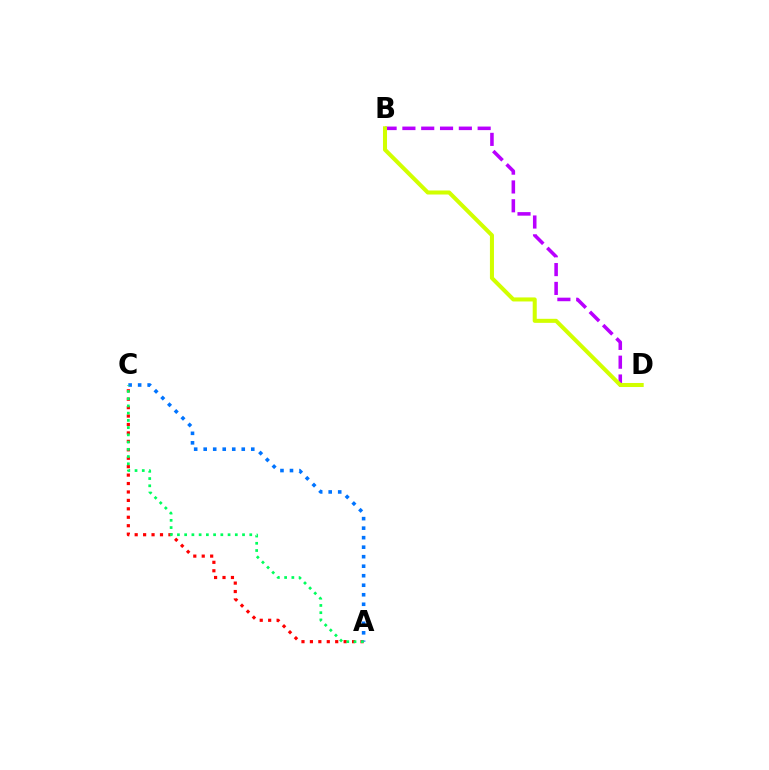{('B', 'D'): [{'color': '#b900ff', 'line_style': 'dashed', 'thickness': 2.56}, {'color': '#d1ff00', 'line_style': 'solid', 'thickness': 2.91}], ('A', 'C'): [{'color': '#ff0000', 'line_style': 'dotted', 'thickness': 2.29}, {'color': '#0074ff', 'line_style': 'dotted', 'thickness': 2.59}, {'color': '#00ff5c', 'line_style': 'dotted', 'thickness': 1.97}]}